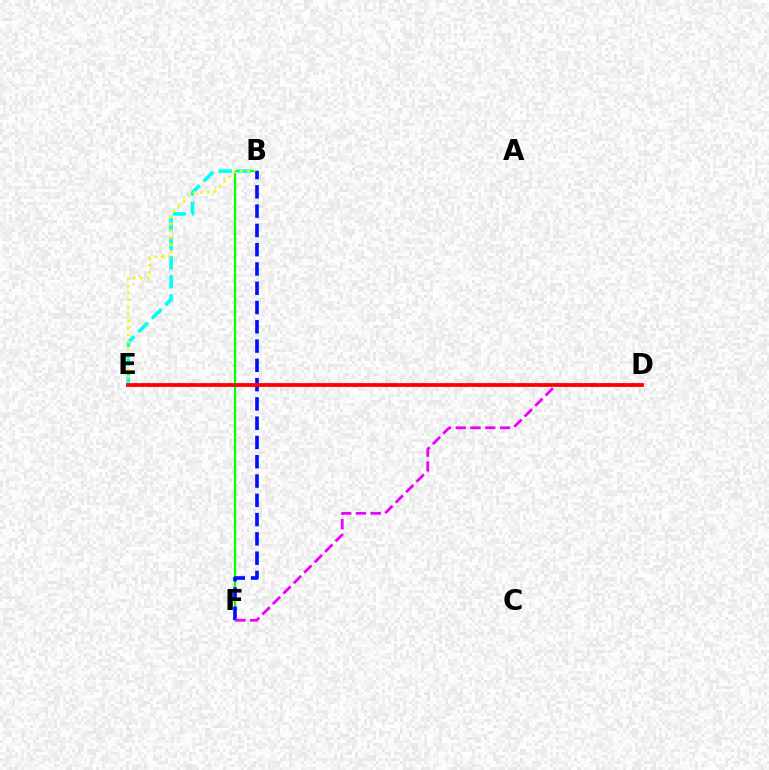{('B', 'F'): [{'color': '#08ff00', 'line_style': 'solid', 'thickness': 1.62}, {'color': '#0010ff', 'line_style': 'dashed', 'thickness': 2.62}], ('B', 'E'): [{'color': '#00fff6', 'line_style': 'dashed', 'thickness': 2.59}, {'color': '#fcf500', 'line_style': 'dotted', 'thickness': 1.9}], ('D', 'F'): [{'color': '#ee00ff', 'line_style': 'dashed', 'thickness': 2.01}], ('D', 'E'): [{'color': '#ff0000', 'line_style': 'solid', 'thickness': 2.72}]}